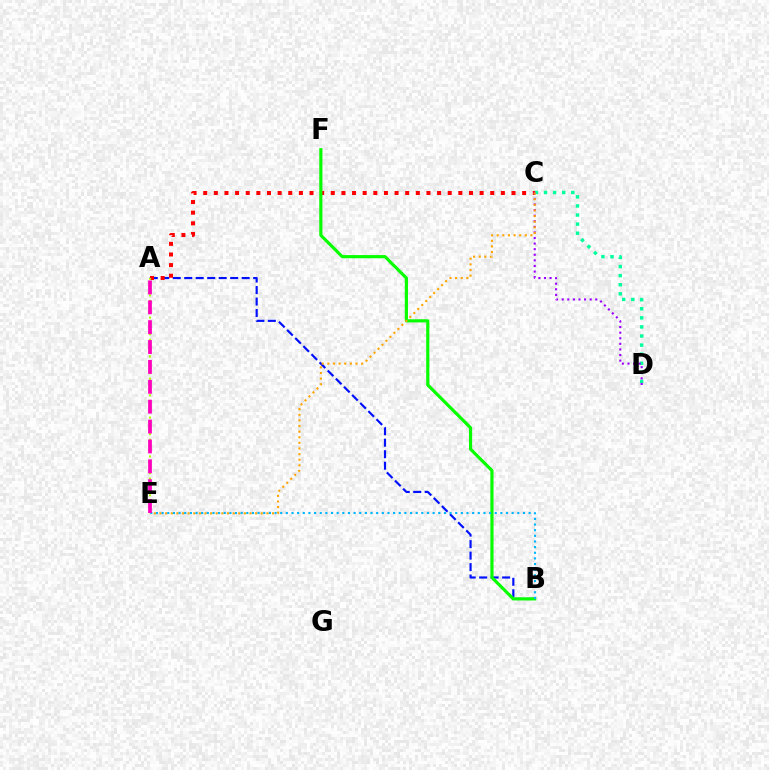{('C', 'D'): [{'color': '#00ff9d', 'line_style': 'dotted', 'thickness': 2.47}, {'color': '#9b00ff', 'line_style': 'dotted', 'thickness': 1.52}], ('A', 'B'): [{'color': '#0010ff', 'line_style': 'dashed', 'thickness': 1.56}], ('A', 'C'): [{'color': '#ff0000', 'line_style': 'dotted', 'thickness': 2.89}], ('B', 'F'): [{'color': '#08ff00', 'line_style': 'solid', 'thickness': 2.28}], ('A', 'E'): [{'color': '#b3ff00', 'line_style': 'dotted', 'thickness': 1.51}, {'color': '#ff00bd', 'line_style': 'dashed', 'thickness': 2.7}], ('C', 'E'): [{'color': '#ffa500', 'line_style': 'dotted', 'thickness': 1.53}], ('B', 'E'): [{'color': '#00b5ff', 'line_style': 'dotted', 'thickness': 1.53}]}